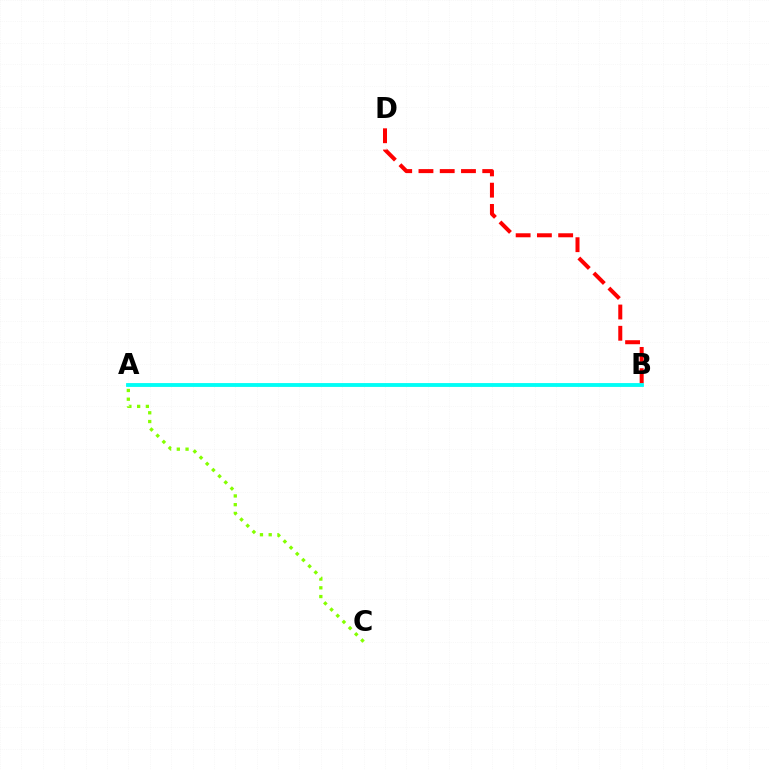{('A', 'C'): [{'color': '#84ff00', 'line_style': 'dotted', 'thickness': 2.37}], ('A', 'B'): [{'color': '#7200ff', 'line_style': 'solid', 'thickness': 1.62}, {'color': '#00fff6', 'line_style': 'solid', 'thickness': 2.75}], ('B', 'D'): [{'color': '#ff0000', 'line_style': 'dashed', 'thickness': 2.89}]}